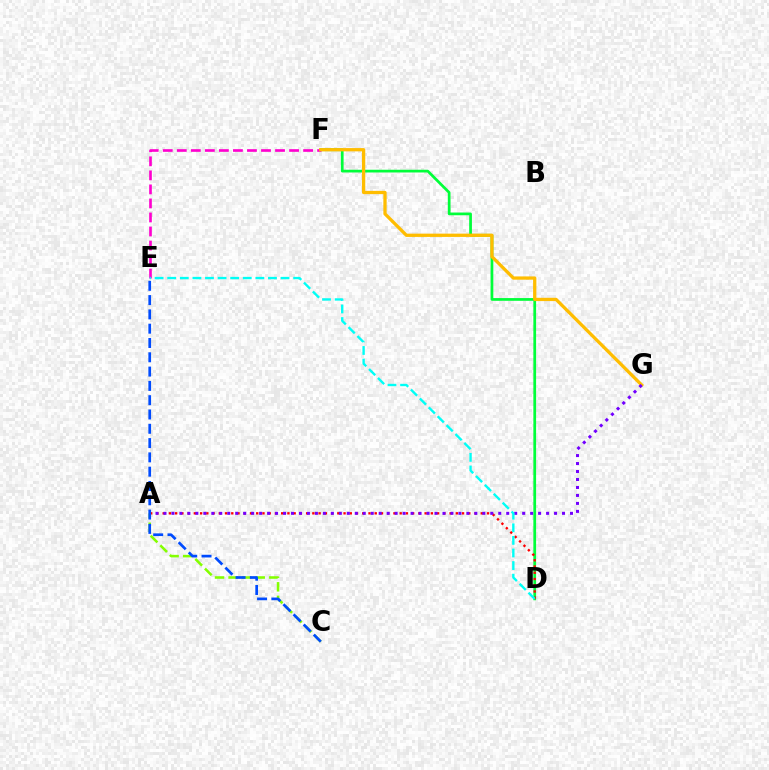{('D', 'F'): [{'color': '#00ff39', 'line_style': 'solid', 'thickness': 1.97}], ('E', 'F'): [{'color': '#ff00cf', 'line_style': 'dashed', 'thickness': 1.91}], ('A', 'C'): [{'color': '#84ff00', 'line_style': 'dashed', 'thickness': 1.84}], ('A', 'D'): [{'color': '#ff0000', 'line_style': 'dotted', 'thickness': 1.69}], ('F', 'G'): [{'color': '#ffbd00', 'line_style': 'solid', 'thickness': 2.36}], ('A', 'G'): [{'color': '#7200ff', 'line_style': 'dotted', 'thickness': 2.17}], ('C', 'E'): [{'color': '#004bff', 'line_style': 'dashed', 'thickness': 1.94}], ('D', 'E'): [{'color': '#00fff6', 'line_style': 'dashed', 'thickness': 1.71}]}